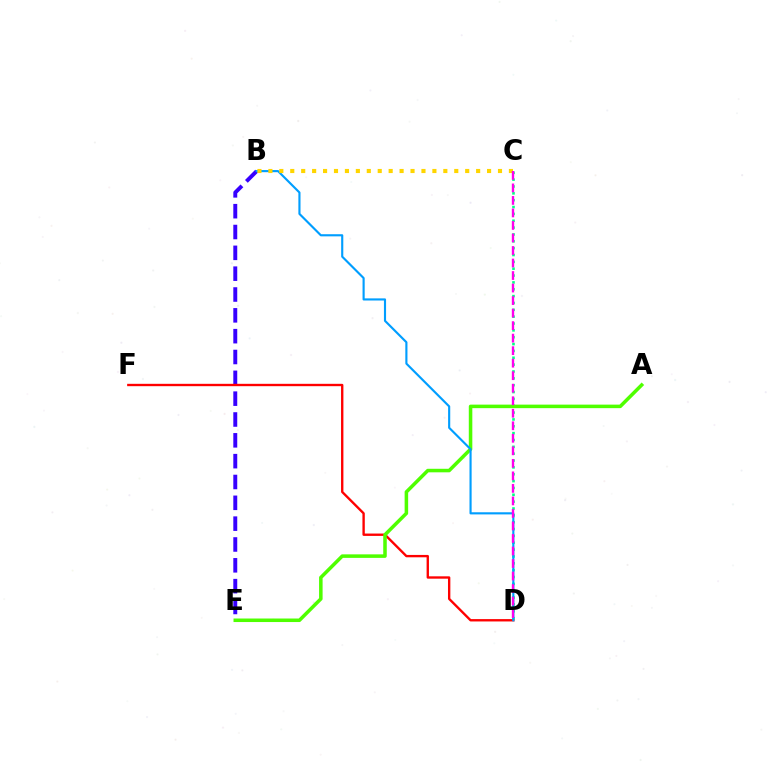{('C', 'D'): [{'color': '#00ff86', 'line_style': 'dotted', 'thickness': 1.86}, {'color': '#ff00ed', 'line_style': 'dashed', 'thickness': 1.7}], ('B', 'E'): [{'color': '#3700ff', 'line_style': 'dashed', 'thickness': 2.83}], ('D', 'F'): [{'color': '#ff0000', 'line_style': 'solid', 'thickness': 1.7}], ('A', 'E'): [{'color': '#4fff00', 'line_style': 'solid', 'thickness': 2.54}], ('B', 'D'): [{'color': '#009eff', 'line_style': 'solid', 'thickness': 1.54}], ('B', 'C'): [{'color': '#ffd500', 'line_style': 'dotted', 'thickness': 2.97}]}